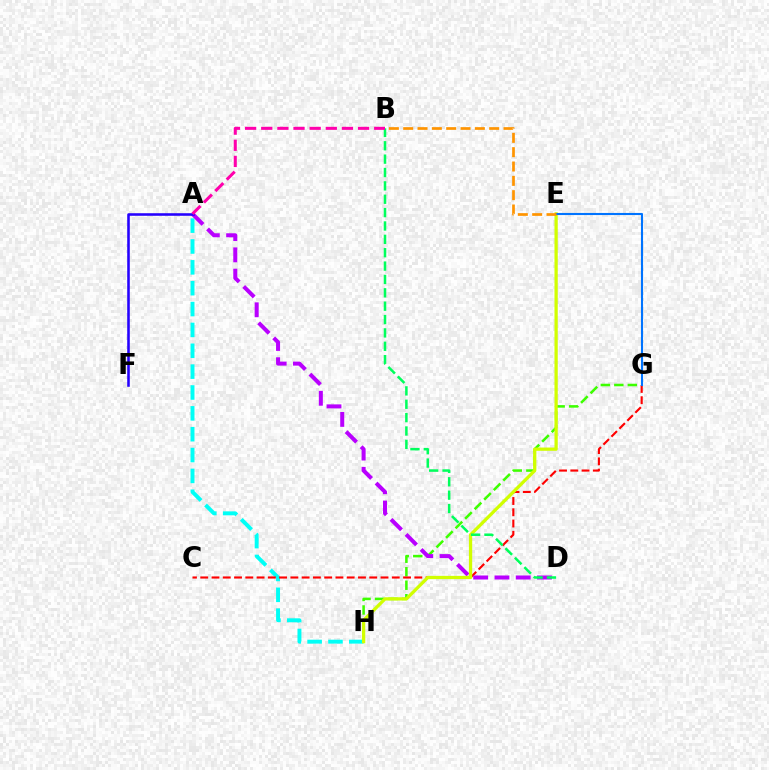{('G', 'H'): [{'color': '#3dff00', 'line_style': 'dashed', 'thickness': 1.83}], ('A', 'H'): [{'color': '#00fff6', 'line_style': 'dashed', 'thickness': 2.83}], ('C', 'G'): [{'color': '#ff0000', 'line_style': 'dashed', 'thickness': 1.53}], ('A', 'D'): [{'color': '#b900ff', 'line_style': 'dashed', 'thickness': 2.89}], ('E', 'H'): [{'color': '#d1ff00', 'line_style': 'solid', 'thickness': 2.35}], ('B', 'D'): [{'color': '#00ff5c', 'line_style': 'dashed', 'thickness': 1.82}], ('E', 'G'): [{'color': '#0074ff', 'line_style': 'solid', 'thickness': 1.51}], ('A', 'F'): [{'color': '#2500ff', 'line_style': 'solid', 'thickness': 1.85}], ('B', 'E'): [{'color': '#ff9400', 'line_style': 'dashed', 'thickness': 1.95}], ('A', 'B'): [{'color': '#ff00ac', 'line_style': 'dashed', 'thickness': 2.19}]}